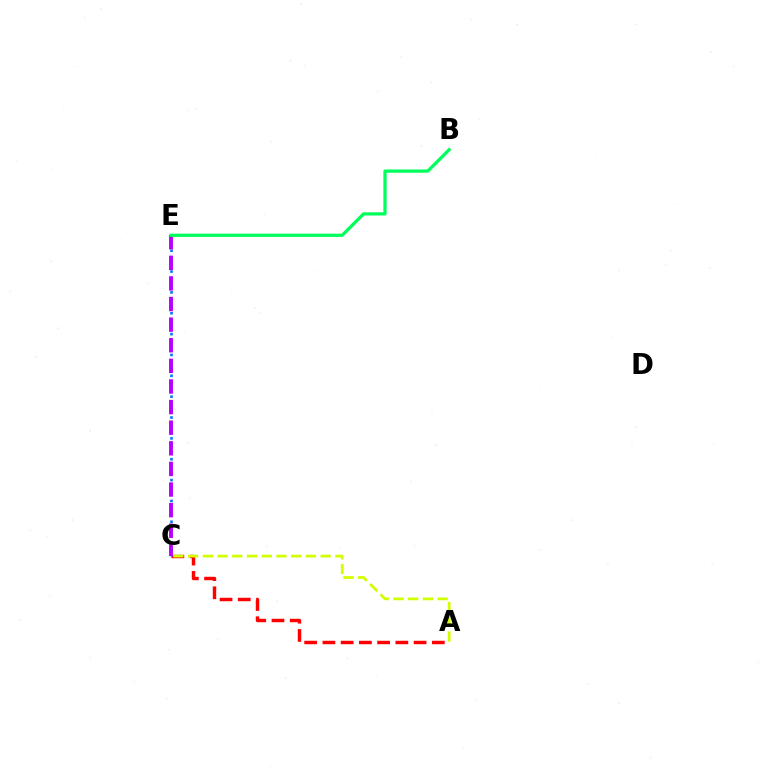{('A', 'C'): [{'color': '#ff0000', 'line_style': 'dashed', 'thickness': 2.48}, {'color': '#d1ff00', 'line_style': 'dashed', 'thickness': 2.0}], ('C', 'E'): [{'color': '#0074ff', 'line_style': 'dotted', 'thickness': 1.89}, {'color': '#b900ff', 'line_style': 'dashed', 'thickness': 2.8}], ('B', 'E'): [{'color': '#00ff5c', 'line_style': 'solid', 'thickness': 2.35}]}